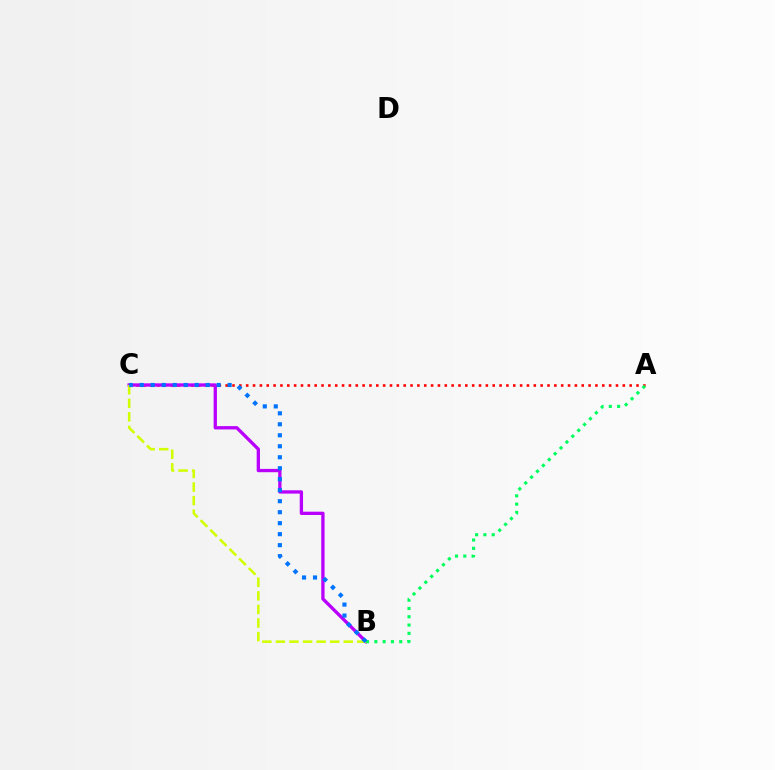{('A', 'C'): [{'color': '#ff0000', 'line_style': 'dotted', 'thickness': 1.86}], ('B', 'C'): [{'color': '#b900ff', 'line_style': 'solid', 'thickness': 2.38}, {'color': '#d1ff00', 'line_style': 'dashed', 'thickness': 1.84}, {'color': '#0074ff', 'line_style': 'dotted', 'thickness': 2.99}], ('A', 'B'): [{'color': '#00ff5c', 'line_style': 'dotted', 'thickness': 2.25}]}